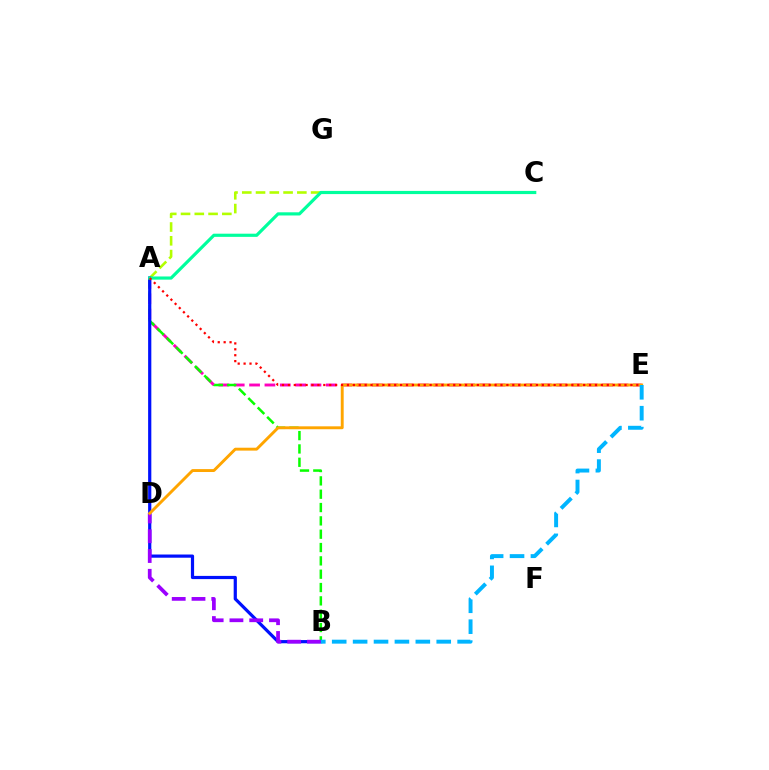{('A', 'E'): [{'color': '#ff00bd', 'line_style': 'dashed', 'thickness': 2.09}, {'color': '#ff0000', 'line_style': 'dotted', 'thickness': 1.6}], ('A', 'C'): [{'color': '#b3ff00', 'line_style': 'dashed', 'thickness': 1.87}, {'color': '#00ff9d', 'line_style': 'solid', 'thickness': 2.29}], ('A', 'B'): [{'color': '#08ff00', 'line_style': 'dashed', 'thickness': 1.81}, {'color': '#0010ff', 'line_style': 'solid', 'thickness': 2.31}], ('B', 'D'): [{'color': '#9b00ff', 'line_style': 'dashed', 'thickness': 2.69}], ('D', 'E'): [{'color': '#ffa500', 'line_style': 'solid', 'thickness': 2.09}], ('B', 'E'): [{'color': '#00b5ff', 'line_style': 'dashed', 'thickness': 2.84}]}